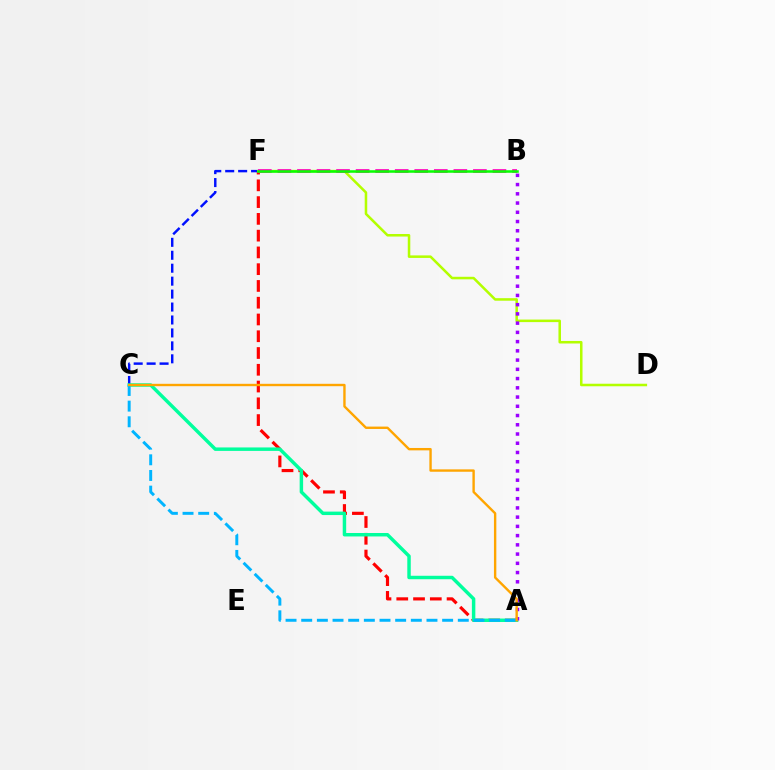{('A', 'F'): [{'color': '#ff0000', 'line_style': 'dashed', 'thickness': 2.28}], ('C', 'F'): [{'color': '#0010ff', 'line_style': 'dashed', 'thickness': 1.76}], ('A', 'C'): [{'color': '#00ff9d', 'line_style': 'solid', 'thickness': 2.49}, {'color': '#00b5ff', 'line_style': 'dashed', 'thickness': 2.13}, {'color': '#ffa500', 'line_style': 'solid', 'thickness': 1.72}], ('D', 'F'): [{'color': '#b3ff00', 'line_style': 'solid', 'thickness': 1.82}], ('A', 'B'): [{'color': '#9b00ff', 'line_style': 'dotted', 'thickness': 2.51}], ('B', 'F'): [{'color': '#ff00bd', 'line_style': 'dashed', 'thickness': 2.66}, {'color': '#08ff00', 'line_style': 'solid', 'thickness': 1.84}]}